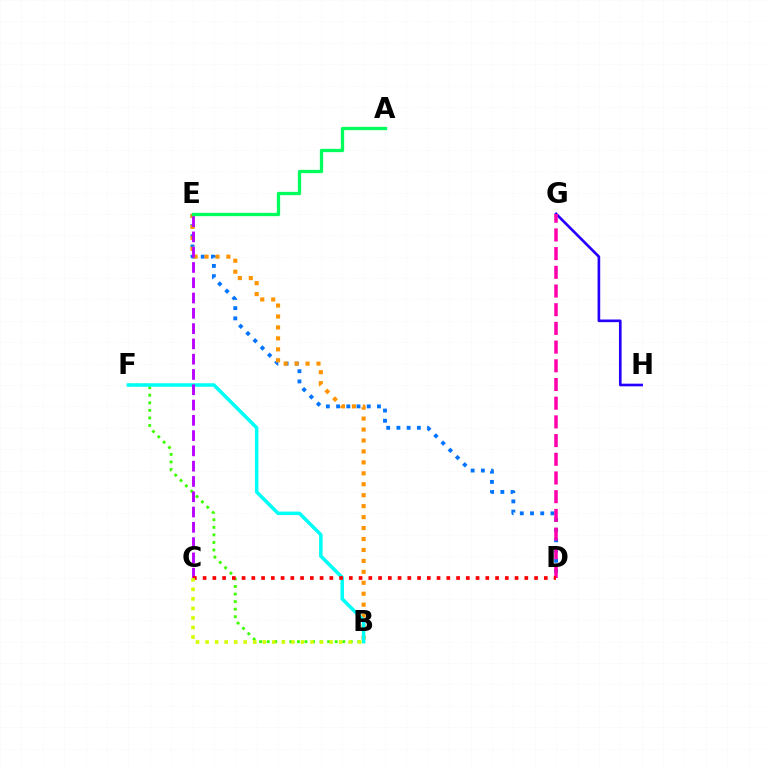{('D', 'E'): [{'color': '#0074ff', 'line_style': 'dotted', 'thickness': 2.78}], ('B', 'E'): [{'color': '#ff9400', 'line_style': 'dotted', 'thickness': 2.97}], ('B', 'F'): [{'color': '#3dff00', 'line_style': 'dotted', 'thickness': 2.05}, {'color': '#00fff6', 'line_style': 'solid', 'thickness': 2.52}], ('G', 'H'): [{'color': '#2500ff', 'line_style': 'solid', 'thickness': 1.91}], ('C', 'E'): [{'color': '#b900ff', 'line_style': 'dashed', 'thickness': 2.08}], ('D', 'G'): [{'color': '#ff00ac', 'line_style': 'dashed', 'thickness': 2.54}], ('C', 'D'): [{'color': '#ff0000', 'line_style': 'dotted', 'thickness': 2.65}], ('B', 'C'): [{'color': '#d1ff00', 'line_style': 'dotted', 'thickness': 2.59}], ('A', 'E'): [{'color': '#00ff5c', 'line_style': 'solid', 'thickness': 2.37}]}